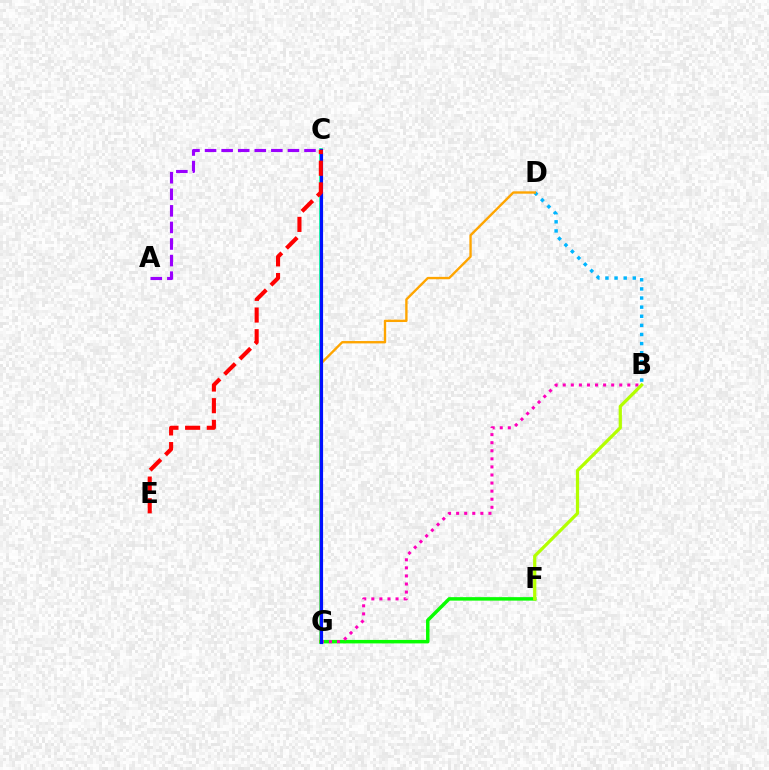{('C', 'G'): [{'color': '#00ff9d', 'line_style': 'solid', 'thickness': 2.64}, {'color': '#0010ff', 'line_style': 'solid', 'thickness': 2.27}], ('F', 'G'): [{'color': '#08ff00', 'line_style': 'solid', 'thickness': 2.51}], ('B', 'D'): [{'color': '#00b5ff', 'line_style': 'dotted', 'thickness': 2.48}], ('B', 'G'): [{'color': '#ff00bd', 'line_style': 'dotted', 'thickness': 2.19}], ('A', 'C'): [{'color': '#9b00ff', 'line_style': 'dashed', 'thickness': 2.25}], ('D', 'G'): [{'color': '#ffa500', 'line_style': 'solid', 'thickness': 1.71}], ('B', 'F'): [{'color': '#b3ff00', 'line_style': 'solid', 'thickness': 2.33}], ('C', 'E'): [{'color': '#ff0000', 'line_style': 'dashed', 'thickness': 2.94}]}